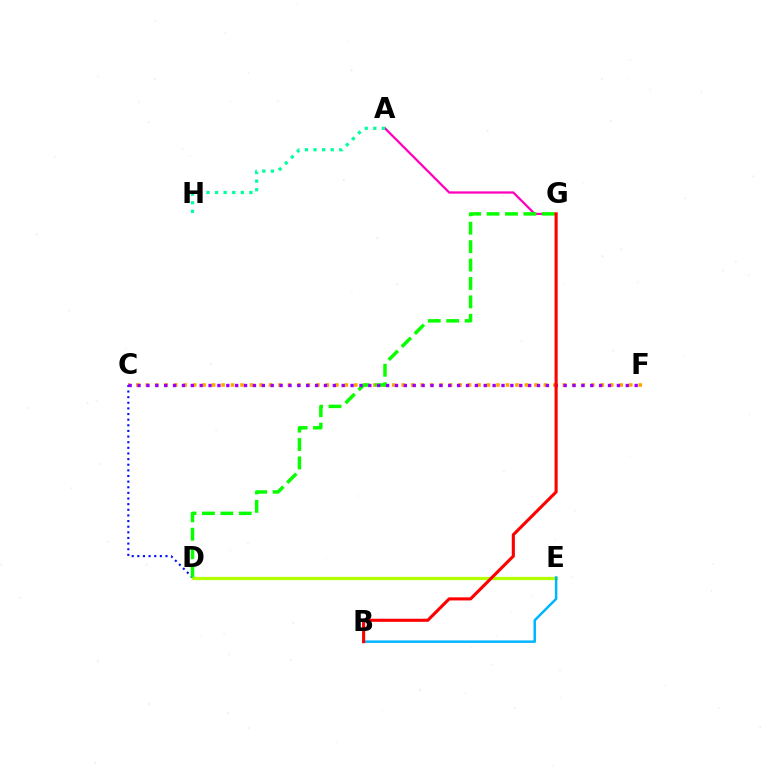{('A', 'G'): [{'color': '#ff00bd', 'line_style': 'solid', 'thickness': 1.63}], ('C', 'F'): [{'color': '#ffa500', 'line_style': 'dotted', 'thickness': 2.58}, {'color': '#9b00ff', 'line_style': 'dotted', 'thickness': 2.41}], ('C', 'D'): [{'color': '#0010ff', 'line_style': 'dotted', 'thickness': 1.53}], ('A', 'H'): [{'color': '#00ff9d', 'line_style': 'dotted', 'thickness': 2.33}], ('D', 'E'): [{'color': '#b3ff00', 'line_style': 'solid', 'thickness': 2.32}], ('D', 'G'): [{'color': '#08ff00', 'line_style': 'dashed', 'thickness': 2.5}], ('B', 'E'): [{'color': '#00b5ff', 'line_style': 'solid', 'thickness': 1.79}], ('B', 'G'): [{'color': '#ff0000', 'line_style': 'solid', 'thickness': 2.23}]}